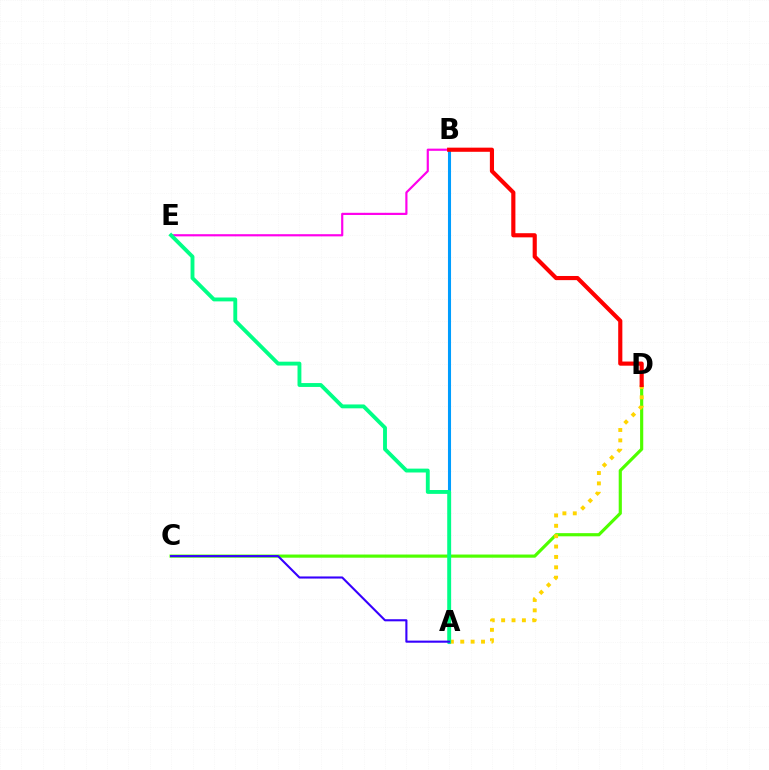{('C', 'D'): [{'color': '#4fff00', 'line_style': 'solid', 'thickness': 2.28}], ('A', 'B'): [{'color': '#009eff', 'line_style': 'solid', 'thickness': 2.21}], ('B', 'E'): [{'color': '#ff00ed', 'line_style': 'solid', 'thickness': 1.57}], ('A', 'D'): [{'color': '#ffd500', 'line_style': 'dotted', 'thickness': 2.82}], ('B', 'D'): [{'color': '#ff0000', 'line_style': 'solid', 'thickness': 2.98}], ('A', 'E'): [{'color': '#00ff86', 'line_style': 'solid', 'thickness': 2.78}], ('A', 'C'): [{'color': '#3700ff', 'line_style': 'solid', 'thickness': 1.51}]}